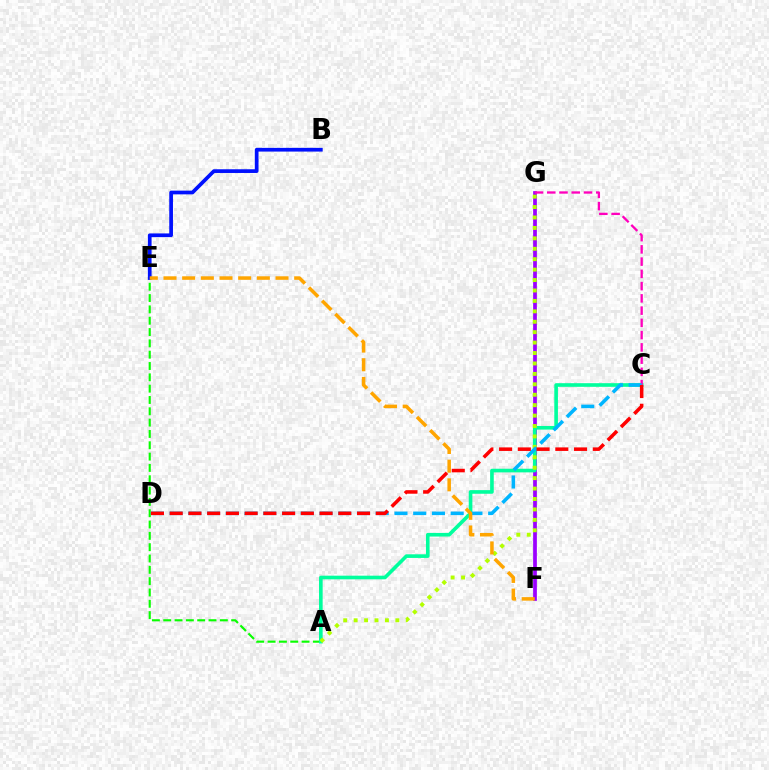{('F', 'G'): [{'color': '#9b00ff', 'line_style': 'solid', 'thickness': 2.69}], ('A', 'E'): [{'color': '#08ff00', 'line_style': 'dashed', 'thickness': 1.54}], ('A', 'C'): [{'color': '#00ff9d', 'line_style': 'solid', 'thickness': 2.61}], ('A', 'G'): [{'color': '#b3ff00', 'line_style': 'dotted', 'thickness': 2.83}], ('C', 'G'): [{'color': '#ff00bd', 'line_style': 'dashed', 'thickness': 1.66}], ('B', 'E'): [{'color': '#0010ff', 'line_style': 'solid', 'thickness': 2.67}], ('C', 'D'): [{'color': '#00b5ff', 'line_style': 'dashed', 'thickness': 2.55}, {'color': '#ff0000', 'line_style': 'dashed', 'thickness': 2.55}], ('E', 'F'): [{'color': '#ffa500', 'line_style': 'dashed', 'thickness': 2.54}]}